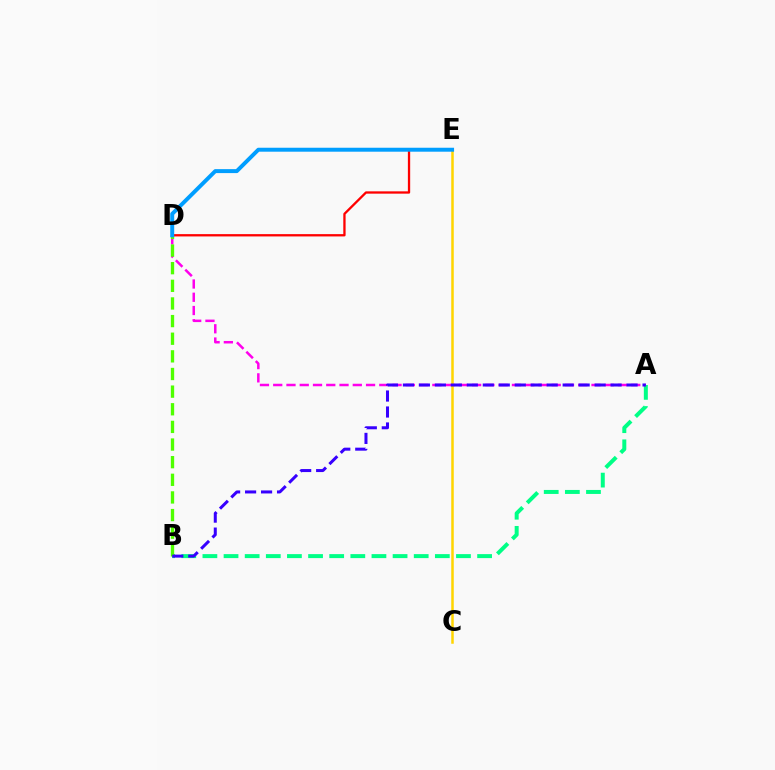{('A', 'B'): [{'color': '#00ff86', 'line_style': 'dashed', 'thickness': 2.87}, {'color': '#3700ff', 'line_style': 'dashed', 'thickness': 2.17}], ('A', 'D'): [{'color': '#ff00ed', 'line_style': 'dashed', 'thickness': 1.8}], ('B', 'D'): [{'color': '#4fff00', 'line_style': 'dashed', 'thickness': 2.4}], ('C', 'E'): [{'color': '#ffd500', 'line_style': 'solid', 'thickness': 1.81}], ('D', 'E'): [{'color': '#ff0000', 'line_style': 'solid', 'thickness': 1.66}, {'color': '#009eff', 'line_style': 'solid', 'thickness': 2.85}]}